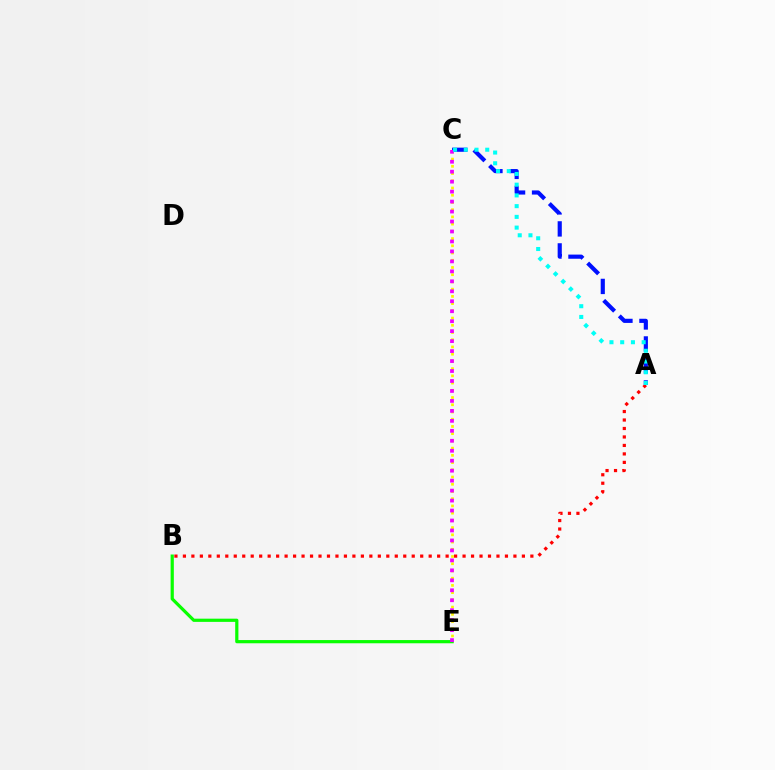{('A', 'C'): [{'color': '#0010ff', 'line_style': 'dashed', 'thickness': 2.99}, {'color': '#00fff6', 'line_style': 'dotted', 'thickness': 2.92}], ('C', 'E'): [{'color': '#fcf500', 'line_style': 'dotted', 'thickness': 1.96}, {'color': '#ee00ff', 'line_style': 'dotted', 'thickness': 2.71}], ('A', 'B'): [{'color': '#ff0000', 'line_style': 'dotted', 'thickness': 2.3}], ('B', 'E'): [{'color': '#08ff00', 'line_style': 'solid', 'thickness': 2.31}]}